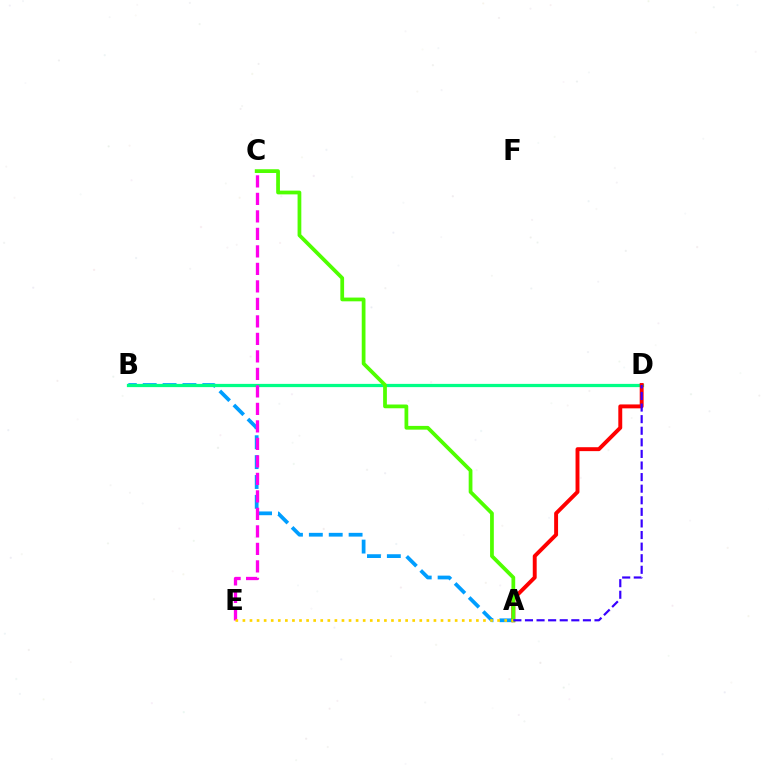{('A', 'B'): [{'color': '#009eff', 'line_style': 'dashed', 'thickness': 2.7}], ('B', 'D'): [{'color': '#00ff86', 'line_style': 'solid', 'thickness': 2.34}], ('C', 'E'): [{'color': '#ff00ed', 'line_style': 'dashed', 'thickness': 2.38}], ('A', 'D'): [{'color': '#ff0000', 'line_style': 'solid', 'thickness': 2.82}, {'color': '#3700ff', 'line_style': 'dashed', 'thickness': 1.57}], ('A', 'C'): [{'color': '#4fff00', 'line_style': 'solid', 'thickness': 2.7}], ('A', 'E'): [{'color': '#ffd500', 'line_style': 'dotted', 'thickness': 1.92}]}